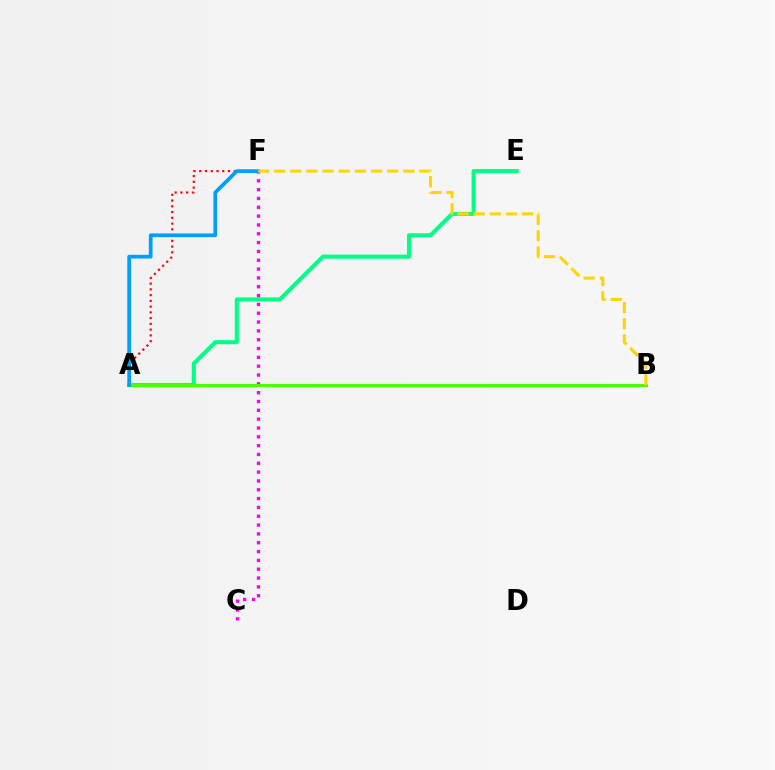{('A', 'E'): [{'color': '#00ff86', 'line_style': 'solid', 'thickness': 2.92}], ('A', 'B'): [{'color': '#3700ff', 'line_style': 'dashed', 'thickness': 1.84}, {'color': '#4fff00', 'line_style': 'solid', 'thickness': 2.23}], ('A', 'F'): [{'color': '#ff0000', 'line_style': 'dotted', 'thickness': 1.56}, {'color': '#009eff', 'line_style': 'solid', 'thickness': 2.68}], ('C', 'F'): [{'color': '#ff00ed', 'line_style': 'dotted', 'thickness': 2.4}], ('B', 'F'): [{'color': '#ffd500', 'line_style': 'dashed', 'thickness': 2.19}]}